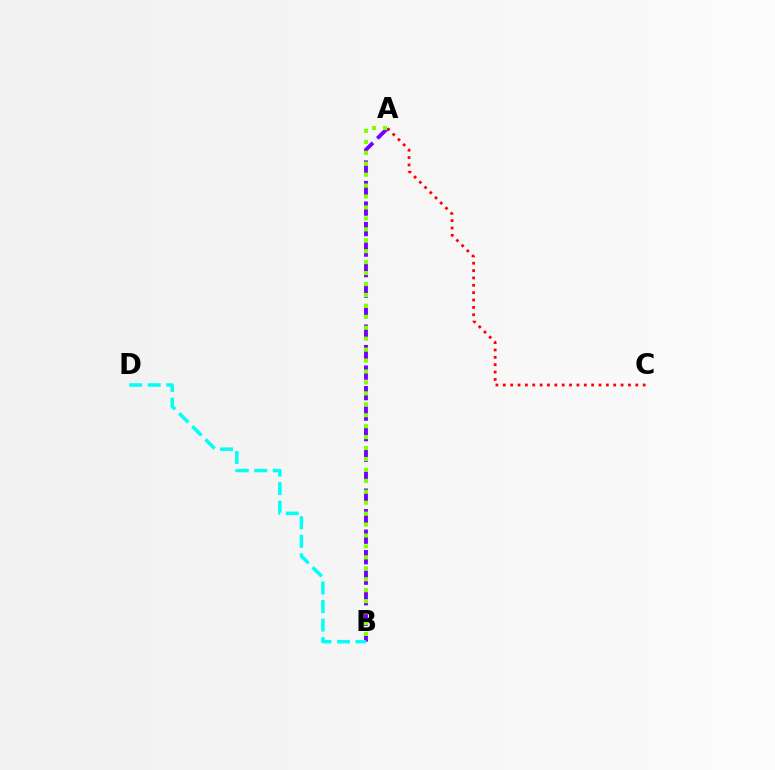{('A', 'C'): [{'color': '#ff0000', 'line_style': 'dotted', 'thickness': 2.0}], ('A', 'B'): [{'color': '#7200ff', 'line_style': 'dashed', 'thickness': 2.79}, {'color': '#84ff00', 'line_style': 'dotted', 'thickness': 2.97}], ('B', 'D'): [{'color': '#00fff6', 'line_style': 'dashed', 'thickness': 2.52}]}